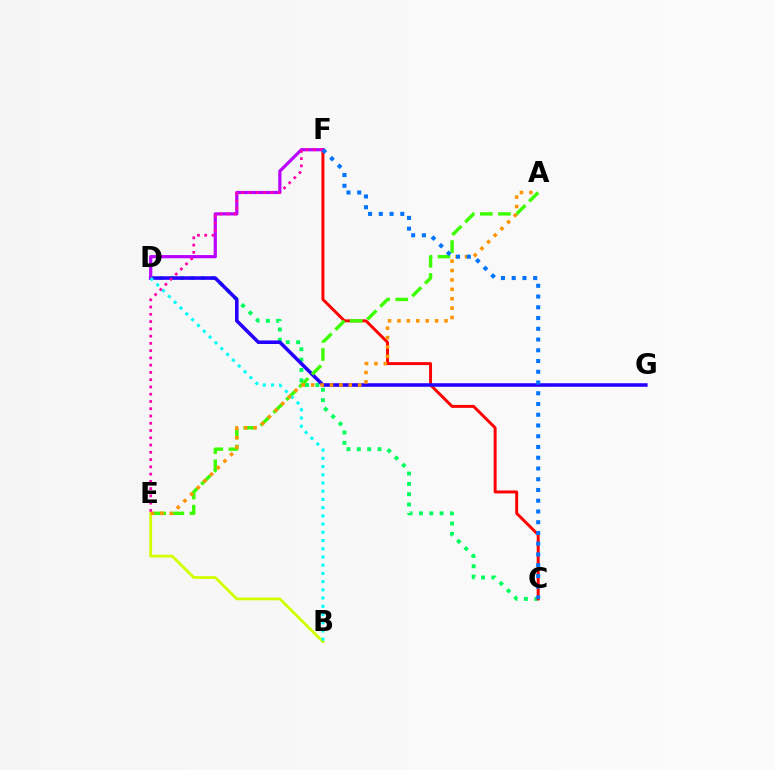{('C', 'D'): [{'color': '#00ff5c', 'line_style': 'dotted', 'thickness': 2.81}], ('C', 'F'): [{'color': '#ff0000', 'line_style': 'solid', 'thickness': 2.12}, {'color': '#0074ff', 'line_style': 'dotted', 'thickness': 2.92}], ('D', 'G'): [{'color': '#2500ff', 'line_style': 'solid', 'thickness': 2.56}], ('A', 'E'): [{'color': '#3dff00', 'line_style': 'dashed', 'thickness': 2.46}, {'color': '#ff9400', 'line_style': 'dotted', 'thickness': 2.55}], ('D', 'F'): [{'color': '#b900ff', 'line_style': 'solid', 'thickness': 2.3}], ('B', 'E'): [{'color': '#d1ff00', 'line_style': 'solid', 'thickness': 2.02}], ('B', 'D'): [{'color': '#00fff6', 'line_style': 'dotted', 'thickness': 2.23}], ('E', 'F'): [{'color': '#ff00ac', 'line_style': 'dotted', 'thickness': 1.97}]}